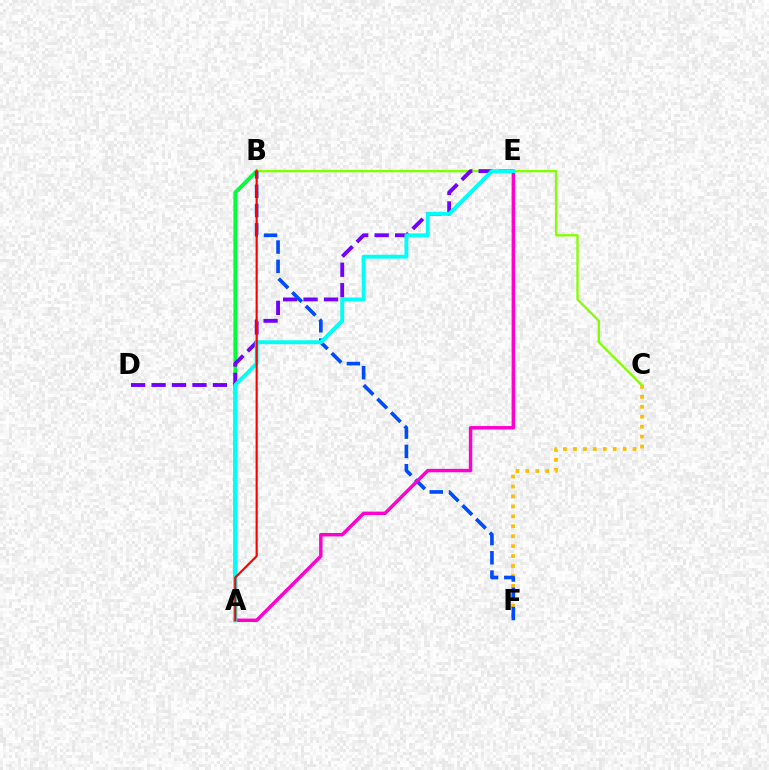{('A', 'B'): [{'color': '#00ff39', 'line_style': 'solid', 'thickness': 2.73}, {'color': '#ff0000', 'line_style': 'solid', 'thickness': 1.56}], ('C', 'F'): [{'color': '#ffbd00', 'line_style': 'dotted', 'thickness': 2.7}], ('B', 'C'): [{'color': '#84ff00', 'line_style': 'solid', 'thickness': 1.68}], ('D', 'E'): [{'color': '#7200ff', 'line_style': 'dashed', 'thickness': 2.78}], ('B', 'F'): [{'color': '#004bff', 'line_style': 'dashed', 'thickness': 2.62}], ('A', 'E'): [{'color': '#ff00cf', 'line_style': 'solid', 'thickness': 2.48}, {'color': '#00fff6', 'line_style': 'solid', 'thickness': 2.8}]}